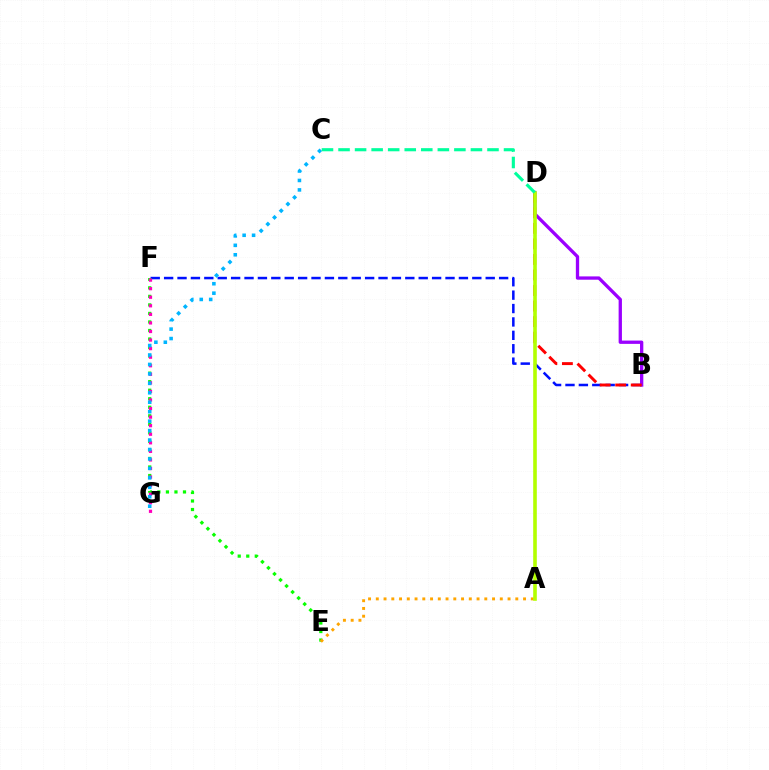{('B', 'F'): [{'color': '#0010ff', 'line_style': 'dashed', 'thickness': 1.82}], ('E', 'F'): [{'color': '#08ff00', 'line_style': 'dotted', 'thickness': 2.32}], ('F', 'G'): [{'color': '#ff00bd', 'line_style': 'dotted', 'thickness': 2.33}], ('B', 'D'): [{'color': '#9b00ff', 'line_style': 'solid', 'thickness': 2.38}, {'color': '#ff0000', 'line_style': 'dashed', 'thickness': 2.11}], ('A', 'E'): [{'color': '#ffa500', 'line_style': 'dotted', 'thickness': 2.11}], ('C', 'G'): [{'color': '#00b5ff', 'line_style': 'dotted', 'thickness': 2.57}], ('A', 'D'): [{'color': '#b3ff00', 'line_style': 'solid', 'thickness': 2.6}], ('C', 'D'): [{'color': '#00ff9d', 'line_style': 'dashed', 'thickness': 2.25}]}